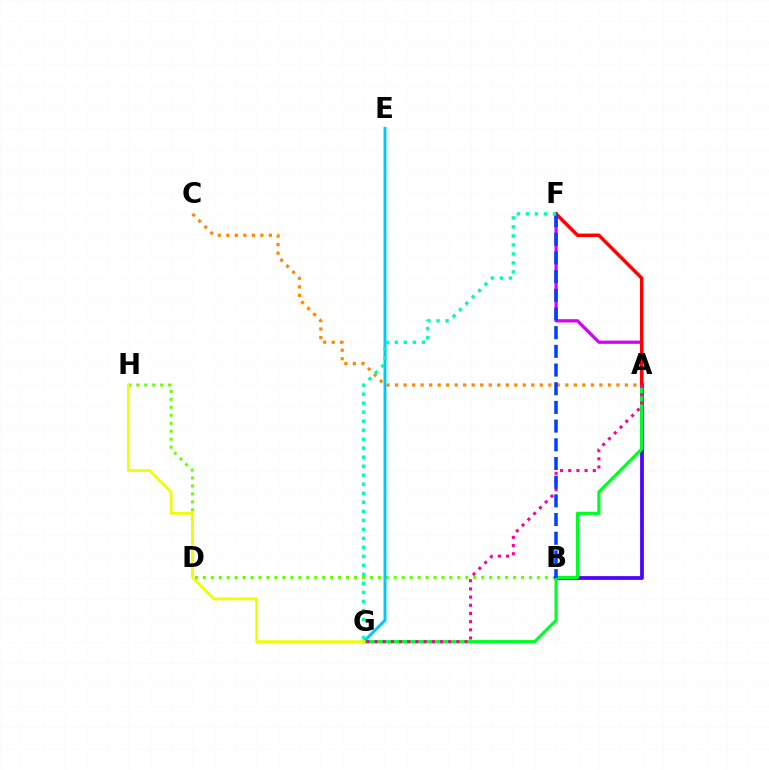{('A', 'F'): [{'color': '#d600ff', 'line_style': 'solid', 'thickness': 2.35}, {'color': '#ff0000', 'line_style': 'solid', 'thickness': 2.48}], ('B', 'H'): [{'color': '#66ff00', 'line_style': 'dotted', 'thickness': 2.16}], ('E', 'G'): [{'color': '#00c7ff', 'line_style': 'solid', 'thickness': 2.11}], ('A', 'B'): [{'color': '#4f00ff', 'line_style': 'solid', 'thickness': 2.69}], ('A', 'G'): [{'color': '#00ff27', 'line_style': 'solid', 'thickness': 2.31}, {'color': '#ff00a0', 'line_style': 'dotted', 'thickness': 2.22}], ('A', 'C'): [{'color': '#ff8800', 'line_style': 'dotted', 'thickness': 2.31}], ('G', 'H'): [{'color': '#eeff00', 'line_style': 'solid', 'thickness': 1.99}], ('B', 'F'): [{'color': '#003fff', 'line_style': 'dashed', 'thickness': 2.54}], ('F', 'G'): [{'color': '#00ffaf', 'line_style': 'dotted', 'thickness': 2.45}]}